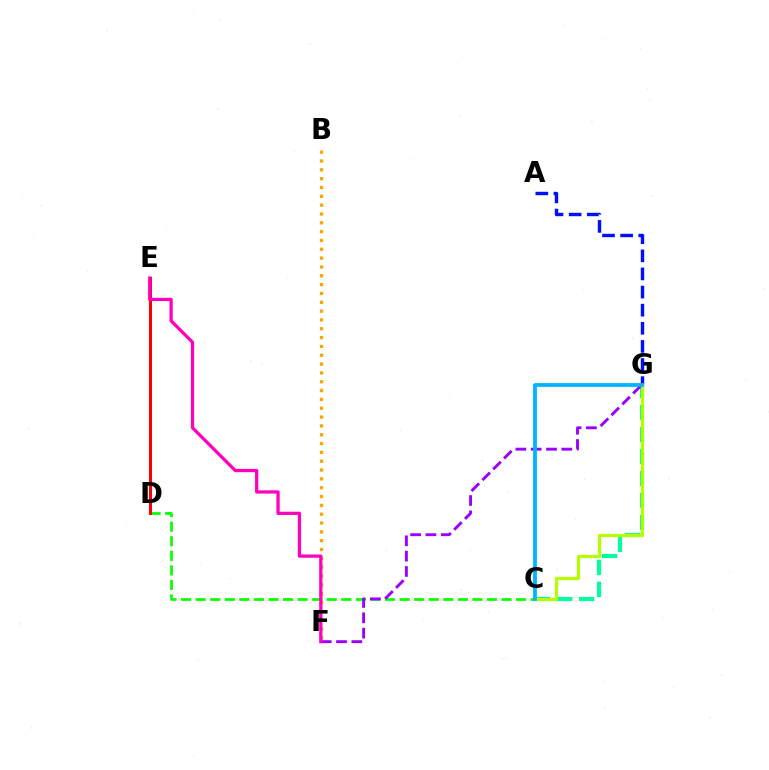{('C', 'G'): [{'color': '#00ff9d', 'line_style': 'dashed', 'thickness': 2.99}, {'color': '#b3ff00', 'line_style': 'solid', 'thickness': 2.3}, {'color': '#00b5ff', 'line_style': 'solid', 'thickness': 2.73}], ('C', 'D'): [{'color': '#08ff00', 'line_style': 'dashed', 'thickness': 1.98}], ('D', 'E'): [{'color': '#ff0000', 'line_style': 'solid', 'thickness': 2.17}], ('B', 'F'): [{'color': '#ffa500', 'line_style': 'dotted', 'thickness': 2.4}], ('F', 'G'): [{'color': '#9b00ff', 'line_style': 'dashed', 'thickness': 2.08}], ('A', 'G'): [{'color': '#0010ff', 'line_style': 'dashed', 'thickness': 2.46}], ('E', 'F'): [{'color': '#ff00bd', 'line_style': 'solid', 'thickness': 2.34}]}